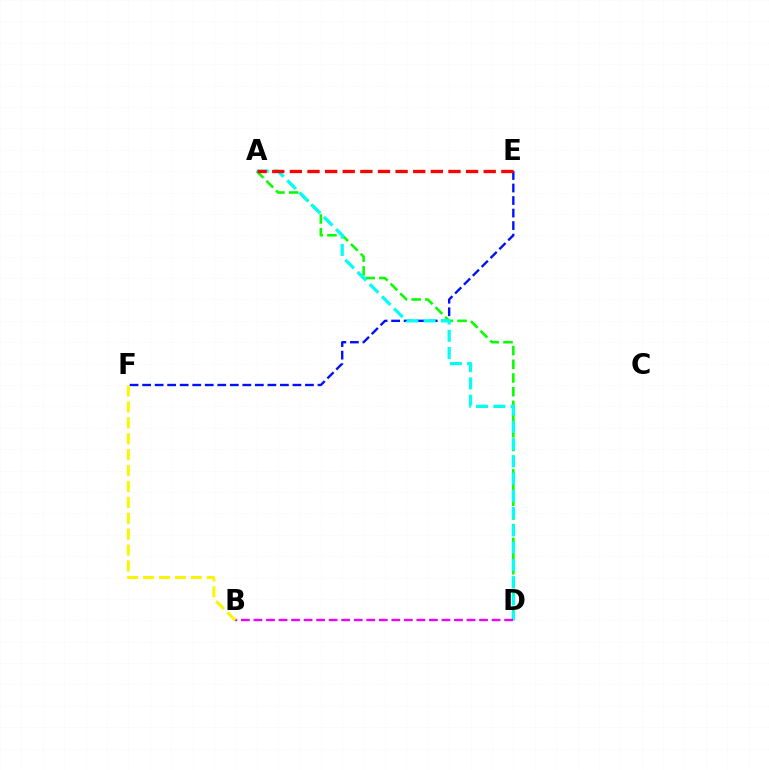{('E', 'F'): [{'color': '#0010ff', 'line_style': 'dashed', 'thickness': 1.7}], ('A', 'D'): [{'color': '#08ff00', 'line_style': 'dashed', 'thickness': 1.86}, {'color': '#00fff6', 'line_style': 'dashed', 'thickness': 2.34}], ('B', 'D'): [{'color': '#ee00ff', 'line_style': 'dashed', 'thickness': 1.7}], ('A', 'E'): [{'color': '#ff0000', 'line_style': 'dashed', 'thickness': 2.39}], ('B', 'F'): [{'color': '#fcf500', 'line_style': 'dashed', 'thickness': 2.16}]}